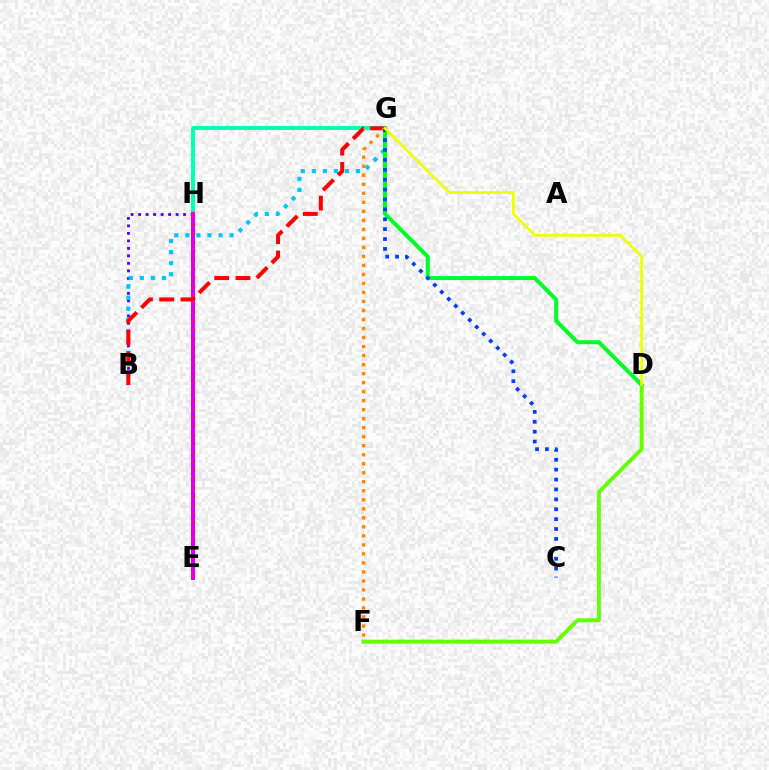{('B', 'H'): [{'color': '#4f00ff', 'line_style': 'dotted', 'thickness': 2.04}], ('G', 'H'): [{'color': '#00ffaf', 'line_style': 'solid', 'thickness': 2.77}], ('D', 'F'): [{'color': '#66ff00', 'line_style': 'solid', 'thickness': 2.83}], ('B', 'G'): [{'color': '#00c7ff', 'line_style': 'dotted', 'thickness': 3.0}, {'color': '#ff0000', 'line_style': 'dashed', 'thickness': 2.89}], ('D', 'G'): [{'color': '#00ff27', 'line_style': 'solid', 'thickness': 2.87}, {'color': '#eeff00', 'line_style': 'solid', 'thickness': 1.96}], ('E', 'H'): [{'color': '#d600ff', 'line_style': 'solid', 'thickness': 2.85}, {'color': '#ff00a0', 'line_style': 'dotted', 'thickness': 2.38}], ('F', 'G'): [{'color': '#ff8800', 'line_style': 'dotted', 'thickness': 2.45}], ('C', 'G'): [{'color': '#003fff', 'line_style': 'dotted', 'thickness': 2.69}]}